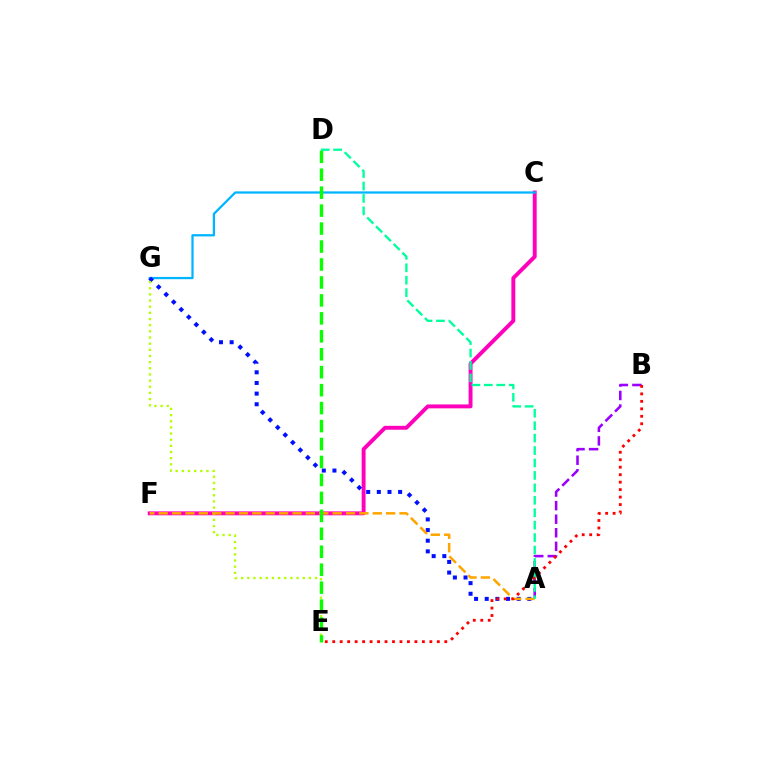{('C', 'F'): [{'color': '#ff00bd', 'line_style': 'solid', 'thickness': 2.82}], ('C', 'G'): [{'color': '#00b5ff', 'line_style': 'solid', 'thickness': 1.63}], ('A', 'G'): [{'color': '#0010ff', 'line_style': 'dotted', 'thickness': 2.89}], ('E', 'G'): [{'color': '#b3ff00', 'line_style': 'dotted', 'thickness': 1.67}], ('A', 'F'): [{'color': '#ffa500', 'line_style': 'dashed', 'thickness': 1.82}], ('A', 'B'): [{'color': '#9b00ff', 'line_style': 'dashed', 'thickness': 1.84}], ('D', 'E'): [{'color': '#08ff00', 'line_style': 'dashed', 'thickness': 2.44}], ('A', 'D'): [{'color': '#00ff9d', 'line_style': 'dashed', 'thickness': 1.69}], ('B', 'E'): [{'color': '#ff0000', 'line_style': 'dotted', 'thickness': 2.03}]}